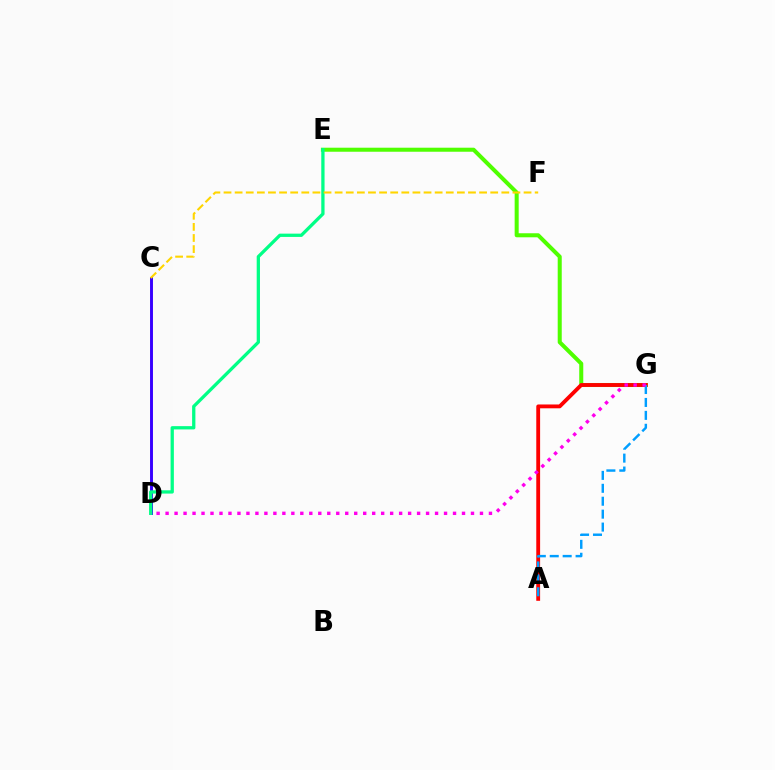{('C', 'D'): [{'color': '#3700ff', 'line_style': 'solid', 'thickness': 2.11}], ('E', 'G'): [{'color': '#4fff00', 'line_style': 'solid', 'thickness': 2.9}], ('A', 'G'): [{'color': '#ff0000', 'line_style': 'solid', 'thickness': 2.76}, {'color': '#009eff', 'line_style': 'dashed', 'thickness': 1.76}], ('D', 'E'): [{'color': '#00ff86', 'line_style': 'solid', 'thickness': 2.36}], ('C', 'F'): [{'color': '#ffd500', 'line_style': 'dashed', 'thickness': 1.51}], ('D', 'G'): [{'color': '#ff00ed', 'line_style': 'dotted', 'thickness': 2.44}]}